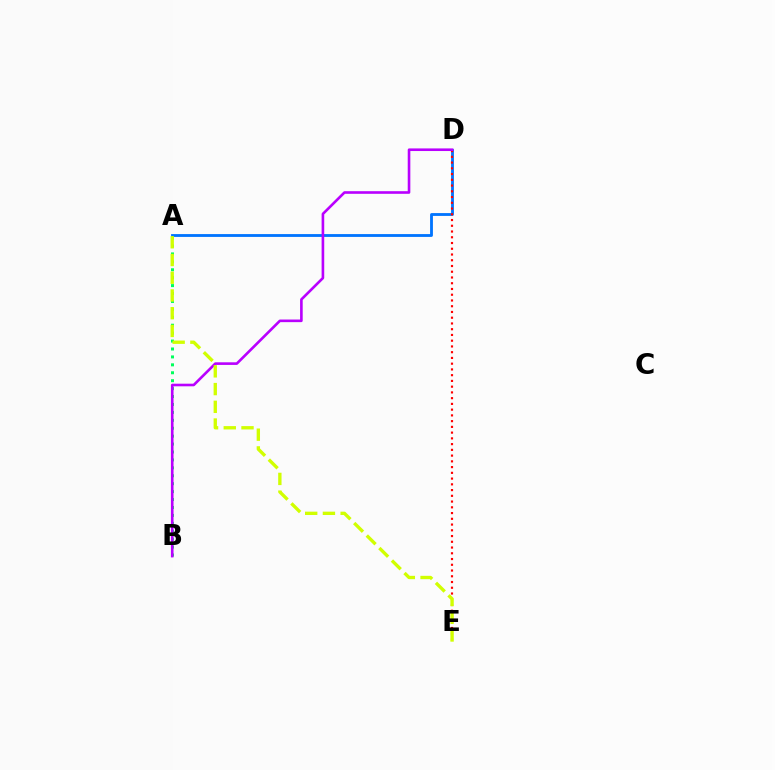{('A', 'D'): [{'color': '#0074ff', 'line_style': 'solid', 'thickness': 2.04}], ('D', 'E'): [{'color': '#ff0000', 'line_style': 'dotted', 'thickness': 1.56}], ('A', 'B'): [{'color': '#00ff5c', 'line_style': 'dotted', 'thickness': 2.15}], ('B', 'D'): [{'color': '#b900ff', 'line_style': 'solid', 'thickness': 1.89}], ('A', 'E'): [{'color': '#d1ff00', 'line_style': 'dashed', 'thickness': 2.41}]}